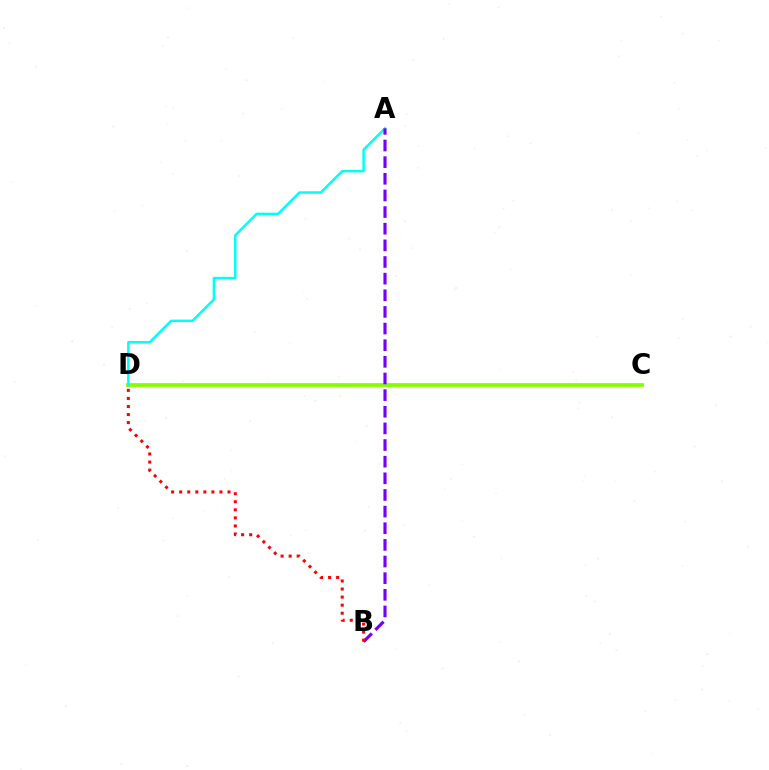{('C', 'D'): [{'color': '#84ff00', 'line_style': 'solid', 'thickness': 2.71}], ('A', 'D'): [{'color': '#00fff6', 'line_style': 'solid', 'thickness': 1.79}], ('A', 'B'): [{'color': '#7200ff', 'line_style': 'dashed', 'thickness': 2.26}], ('B', 'D'): [{'color': '#ff0000', 'line_style': 'dotted', 'thickness': 2.19}]}